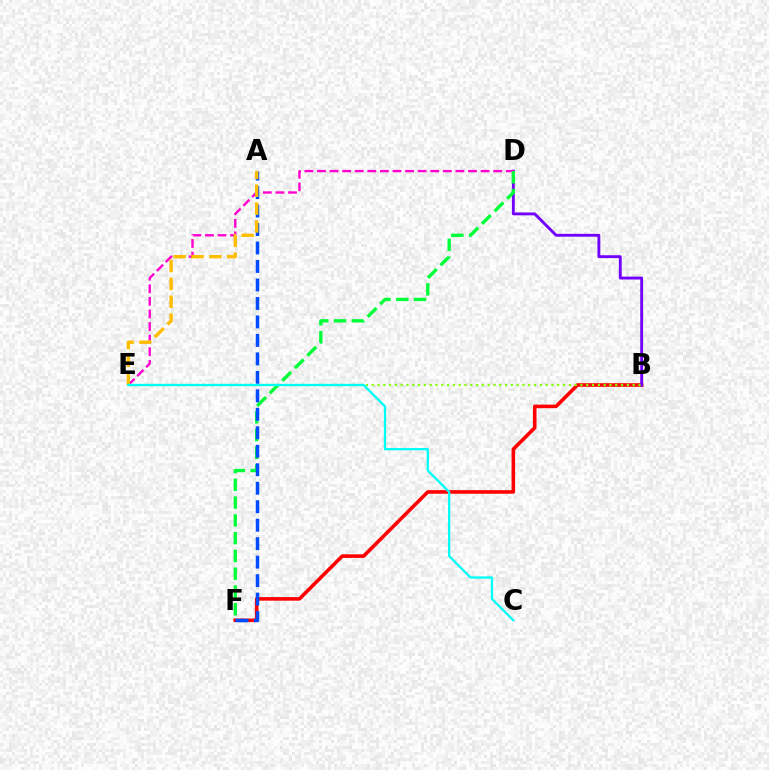{('B', 'F'): [{'color': '#ff0000', 'line_style': 'solid', 'thickness': 2.58}], ('B', 'D'): [{'color': '#7200ff', 'line_style': 'solid', 'thickness': 2.06}], ('D', 'E'): [{'color': '#ff00cf', 'line_style': 'dashed', 'thickness': 1.71}], ('D', 'F'): [{'color': '#00ff39', 'line_style': 'dashed', 'thickness': 2.42}], ('A', 'F'): [{'color': '#004bff', 'line_style': 'dashed', 'thickness': 2.51}], ('A', 'E'): [{'color': '#ffbd00', 'line_style': 'dashed', 'thickness': 2.43}], ('B', 'E'): [{'color': '#84ff00', 'line_style': 'dotted', 'thickness': 1.58}], ('C', 'E'): [{'color': '#00fff6', 'line_style': 'solid', 'thickness': 1.65}]}